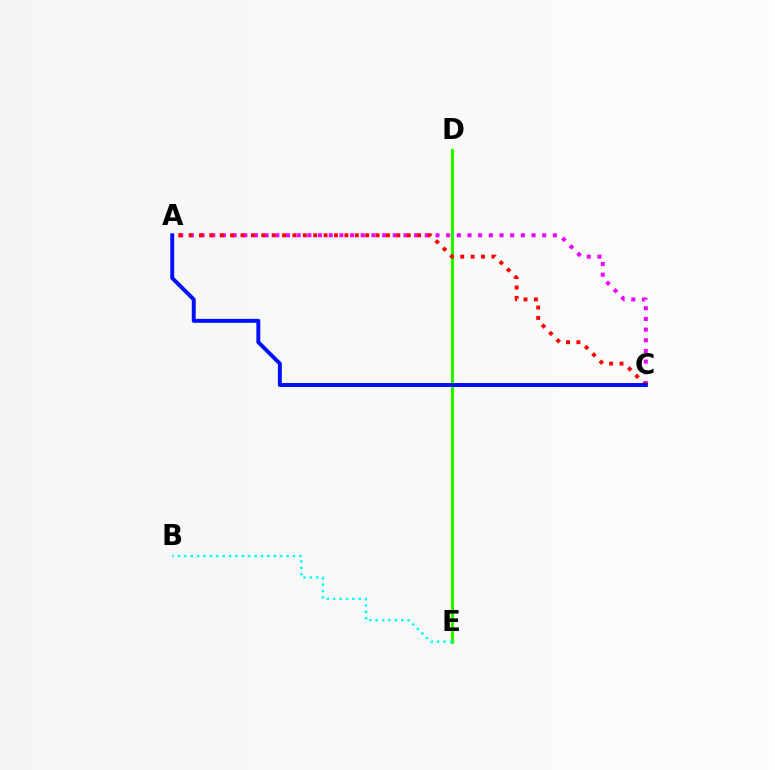{('D', 'E'): [{'color': '#fcf500', 'line_style': 'solid', 'thickness': 2.4}, {'color': '#08ff00', 'line_style': 'solid', 'thickness': 1.97}], ('A', 'C'): [{'color': '#ee00ff', 'line_style': 'dotted', 'thickness': 2.9}, {'color': '#ff0000', 'line_style': 'dotted', 'thickness': 2.82}, {'color': '#0010ff', 'line_style': 'solid', 'thickness': 2.83}], ('B', 'E'): [{'color': '#00fff6', 'line_style': 'dotted', 'thickness': 1.74}]}